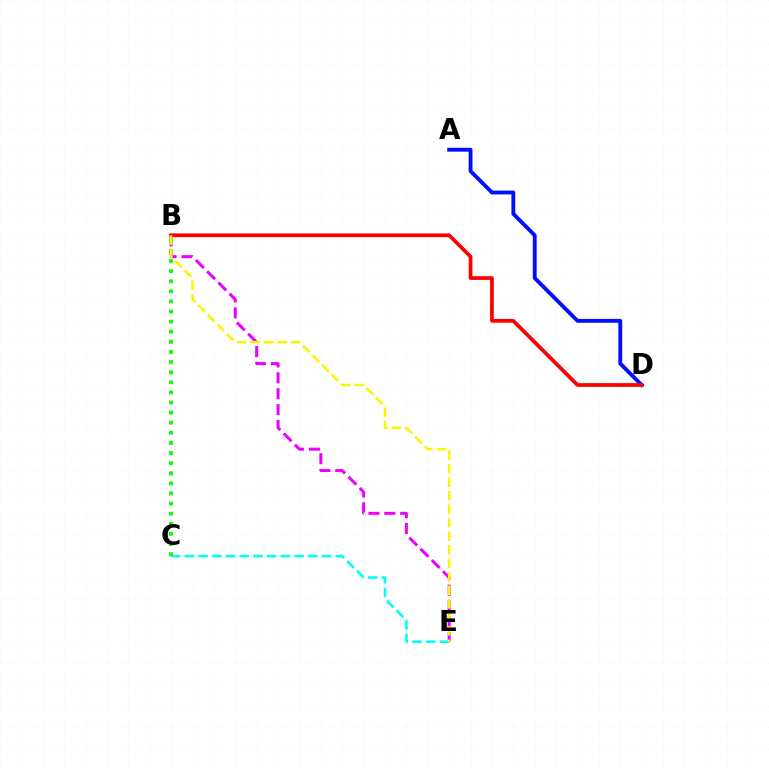{('B', 'E'): [{'color': '#ee00ff', 'line_style': 'dashed', 'thickness': 2.16}, {'color': '#fcf500', 'line_style': 'dashed', 'thickness': 1.84}], ('A', 'D'): [{'color': '#0010ff', 'line_style': 'solid', 'thickness': 2.78}], ('C', 'E'): [{'color': '#00fff6', 'line_style': 'dashed', 'thickness': 1.86}], ('B', 'D'): [{'color': '#ff0000', 'line_style': 'solid', 'thickness': 2.68}], ('B', 'C'): [{'color': '#08ff00', 'line_style': 'dotted', 'thickness': 2.75}]}